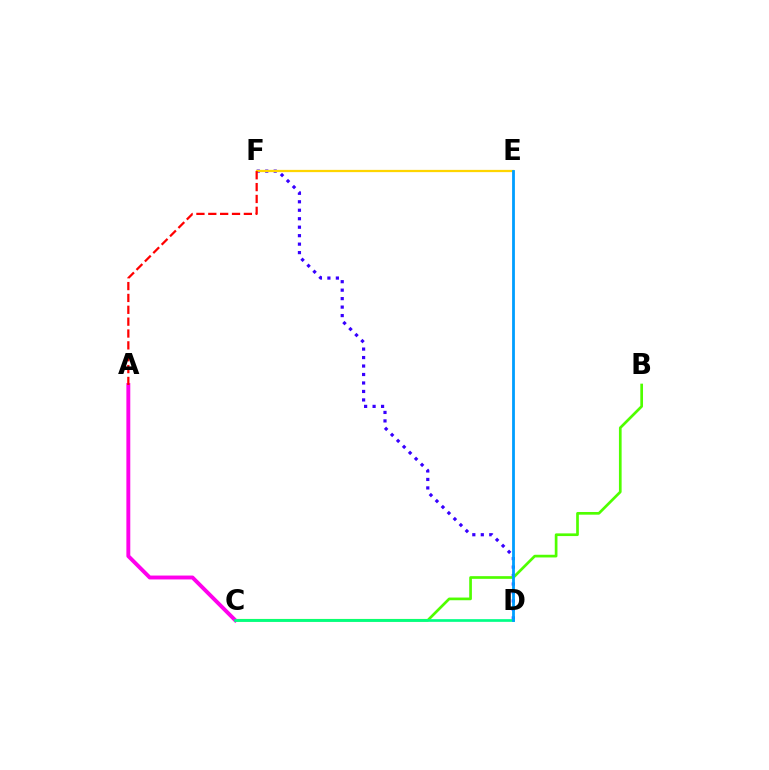{('D', 'F'): [{'color': '#3700ff', 'line_style': 'dotted', 'thickness': 2.3}], ('B', 'C'): [{'color': '#4fff00', 'line_style': 'solid', 'thickness': 1.94}], ('A', 'C'): [{'color': '#ff00ed', 'line_style': 'solid', 'thickness': 2.81}], ('E', 'F'): [{'color': '#ffd500', 'line_style': 'solid', 'thickness': 1.62}], ('C', 'D'): [{'color': '#00ff86', 'line_style': 'solid', 'thickness': 1.93}], ('D', 'E'): [{'color': '#009eff', 'line_style': 'solid', 'thickness': 2.01}], ('A', 'F'): [{'color': '#ff0000', 'line_style': 'dashed', 'thickness': 1.61}]}